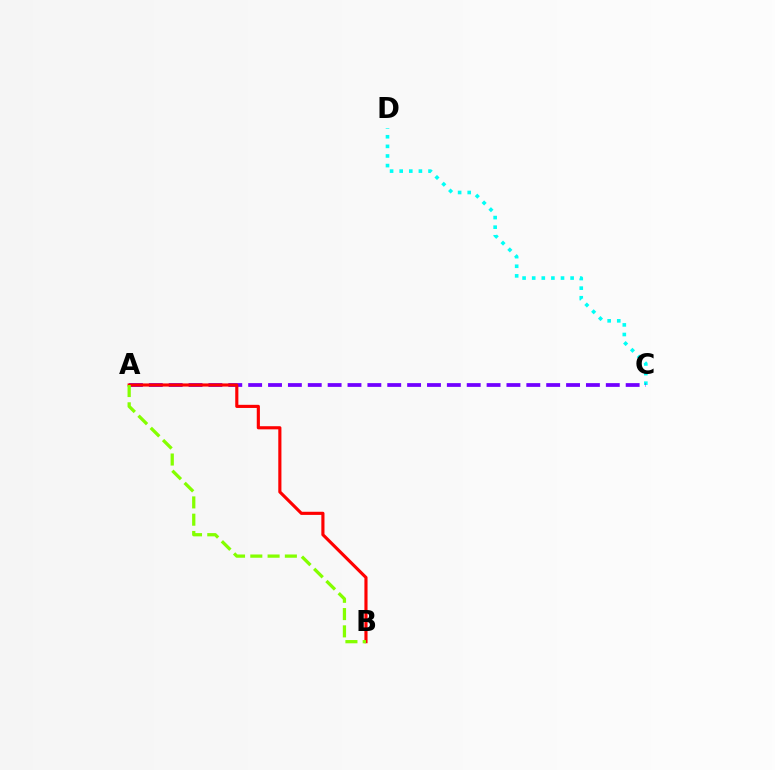{('C', 'D'): [{'color': '#00fff6', 'line_style': 'dotted', 'thickness': 2.61}], ('A', 'C'): [{'color': '#7200ff', 'line_style': 'dashed', 'thickness': 2.7}], ('A', 'B'): [{'color': '#ff0000', 'line_style': 'solid', 'thickness': 2.26}, {'color': '#84ff00', 'line_style': 'dashed', 'thickness': 2.35}]}